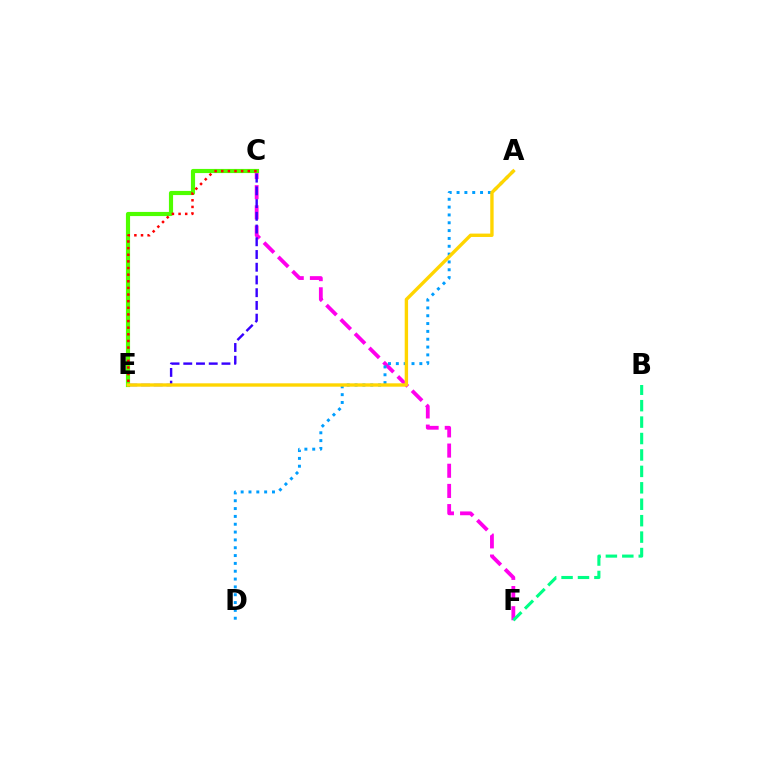{('C', 'F'): [{'color': '#ff00ed', 'line_style': 'dashed', 'thickness': 2.74}], ('C', 'E'): [{'color': '#4fff00', 'line_style': 'solid', 'thickness': 2.99}, {'color': '#3700ff', 'line_style': 'dashed', 'thickness': 1.73}, {'color': '#ff0000', 'line_style': 'dotted', 'thickness': 1.8}], ('A', 'D'): [{'color': '#009eff', 'line_style': 'dotted', 'thickness': 2.13}], ('B', 'F'): [{'color': '#00ff86', 'line_style': 'dashed', 'thickness': 2.23}], ('A', 'E'): [{'color': '#ffd500', 'line_style': 'solid', 'thickness': 2.43}]}